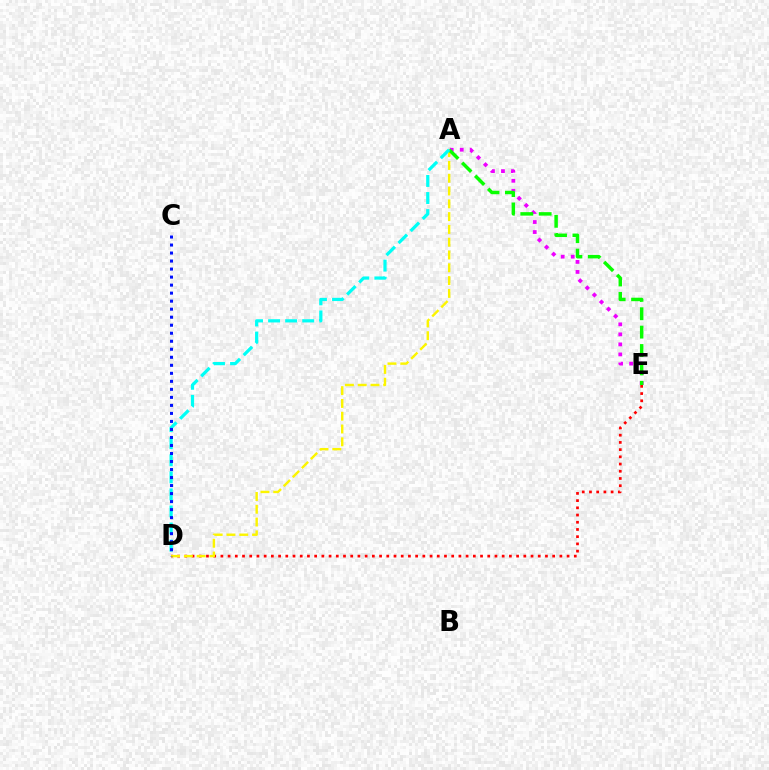{('A', 'E'): [{'color': '#ee00ff', 'line_style': 'dotted', 'thickness': 2.72}, {'color': '#08ff00', 'line_style': 'dashed', 'thickness': 2.5}], ('D', 'E'): [{'color': '#ff0000', 'line_style': 'dotted', 'thickness': 1.96}], ('A', 'D'): [{'color': '#fcf500', 'line_style': 'dashed', 'thickness': 1.74}, {'color': '#00fff6', 'line_style': 'dashed', 'thickness': 2.32}], ('C', 'D'): [{'color': '#0010ff', 'line_style': 'dotted', 'thickness': 2.18}]}